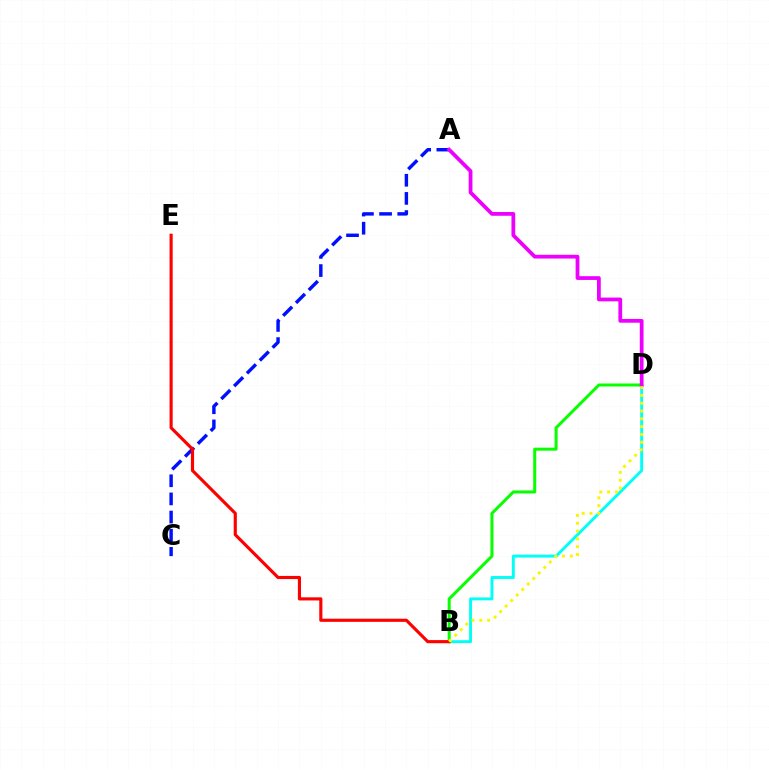{('B', 'D'): [{'color': '#00fff6', 'line_style': 'solid', 'thickness': 2.11}, {'color': '#08ff00', 'line_style': 'solid', 'thickness': 2.17}, {'color': '#fcf500', 'line_style': 'dotted', 'thickness': 2.12}], ('A', 'C'): [{'color': '#0010ff', 'line_style': 'dashed', 'thickness': 2.47}], ('A', 'D'): [{'color': '#ee00ff', 'line_style': 'solid', 'thickness': 2.71}], ('B', 'E'): [{'color': '#ff0000', 'line_style': 'solid', 'thickness': 2.26}]}